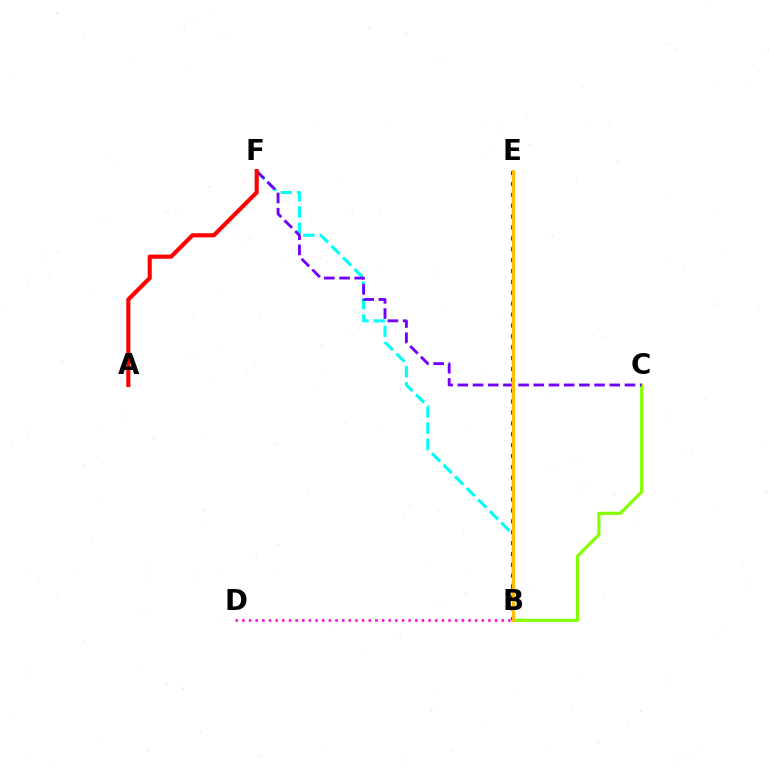{('B', 'F'): [{'color': '#00fff6', 'line_style': 'dashed', 'thickness': 2.22}], ('B', 'C'): [{'color': '#84ff00', 'line_style': 'solid', 'thickness': 2.3}], ('C', 'F'): [{'color': '#7200ff', 'line_style': 'dashed', 'thickness': 2.06}], ('B', 'E'): [{'color': '#00ff39', 'line_style': 'dashed', 'thickness': 1.68}, {'color': '#004bff', 'line_style': 'dotted', 'thickness': 2.96}, {'color': '#ffbd00', 'line_style': 'solid', 'thickness': 2.22}], ('A', 'F'): [{'color': '#ff0000', 'line_style': 'solid', 'thickness': 2.96}], ('B', 'D'): [{'color': '#ff00cf', 'line_style': 'dotted', 'thickness': 1.81}]}